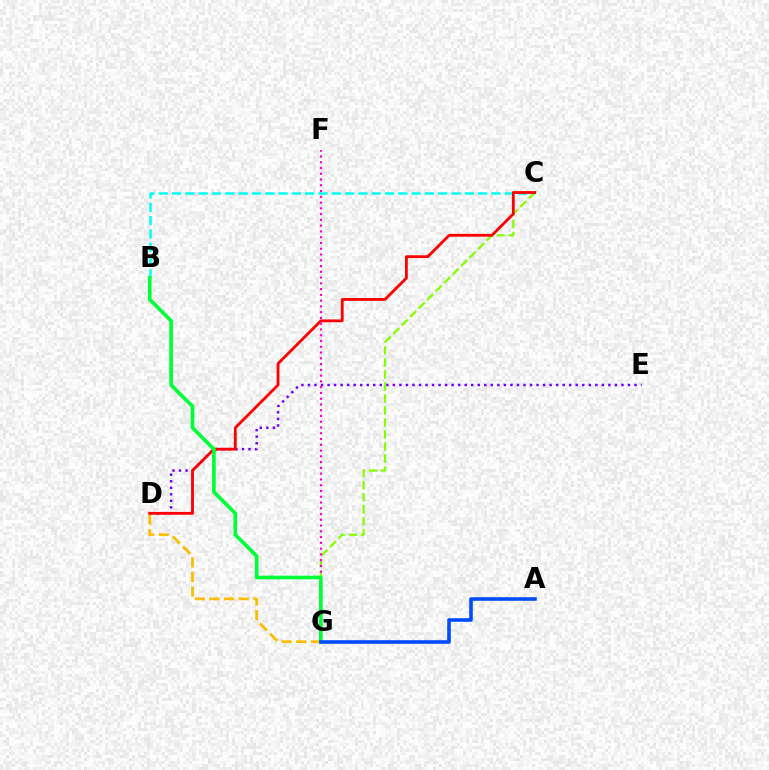{('D', 'E'): [{'color': '#7200ff', 'line_style': 'dotted', 'thickness': 1.77}], ('B', 'C'): [{'color': '#00fff6', 'line_style': 'dashed', 'thickness': 1.81}], ('D', 'G'): [{'color': '#ffbd00', 'line_style': 'dashed', 'thickness': 1.98}], ('C', 'G'): [{'color': '#84ff00', 'line_style': 'dashed', 'thickness': 1.63}], ('C', 'D'): [{'color': '#ff0000', 'line_style': 'solid', 'thickness': 2.03}], ('F', 'G'): [{'color': '#ff00cf', 'line_style': 'dotted', 'thickness': 1.57}], ('B', 'G'): [{'color': '#00ff39', 'line_style': 'solid', 'thickness': 2.64}], ('A', 'G'): [{'color': '#004bff', 'line_style': 'solid', 'thickness': 2.59}]}